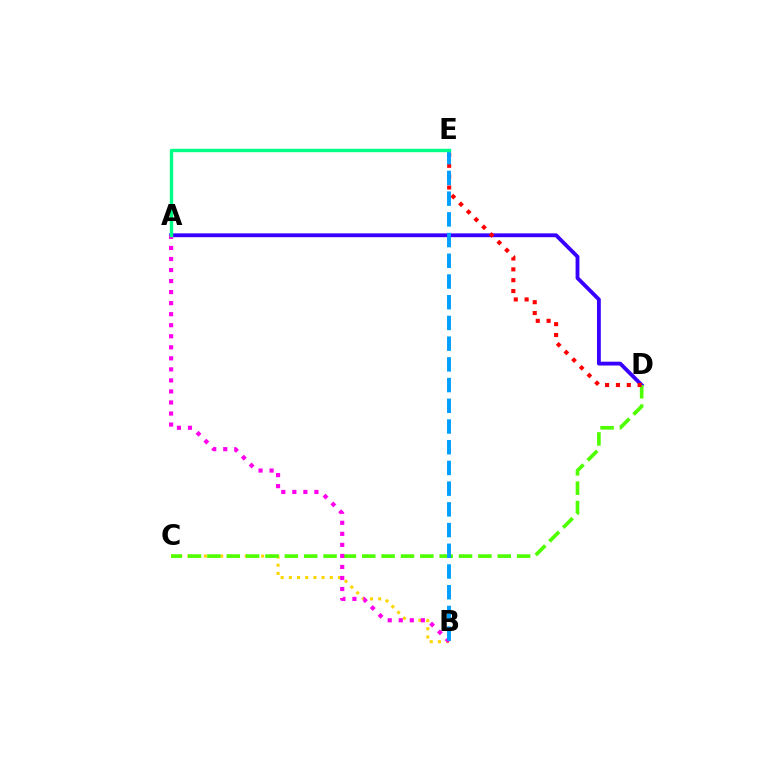{('B', 'C'): [{'color': '#ffd500', 'line_style': 'dotted', 'thickness': 2.22}], ('A', 'D'): [{'color': '#3700ff', 'line_style': 'solid', 'thickness': 2.76}], ('C', 'D'): [{'color': '#4fff00', 'line_style': 'dashed', 'thickness': 2.63}], ('A', 'B'): [{'color': '#ff00ed', 'line_style': 'dotted', 'thickness': 3.0}], ('D', 'E'): [{'color': '#ff0000', 'line_style': 'dotted', 'thickness': 2.95}], ('B', 'E'): [{'color': '#009eff', 'line_style': 'dashed', 'thickness': 2.81}], ('A', 'E'): [{'color': '#00ff86', 'line_style': 'solid', 'thickness': 2.44}]}